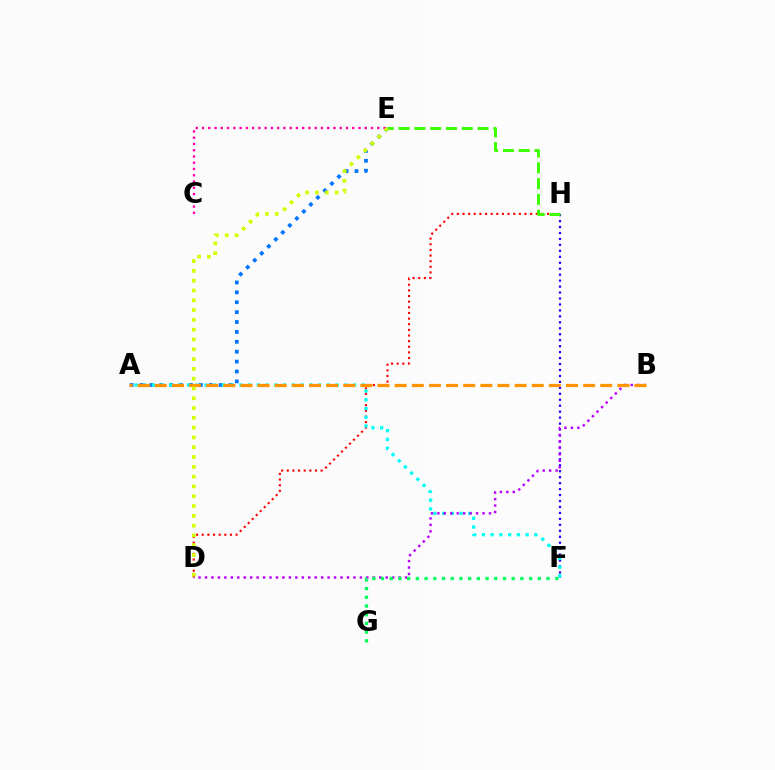{('A', 'E'): [{'color': '#0074ff', 'line_style': 'dotted', 'thickness': 2.69}], ('C', 'E'): [{'color': '#ff00ac', 'line_style': 'dotted', 'thickness': 1.7}], ('F', 'H'): [{'color': '#2500ff', 'line_style': 'dotted', 'thickness': 1.62}], ('D', 'H'): [{'color': '#ff0000', 'line_style': 'dotted', 'thickness': 1.53}], ('A', 'F'): [{'color': '#00fff6', 'line_style': 'dotted', 'thickness': 2.37}], ('B', 'D'): [{'color': '#b900ff', 'line_style': 'dotted', 'thickness': 1.75}], ('E', 'H'): [{'color': '#3dff00', 'line_style': 'dashed', 'thickness': 2.15}], ('F', 'G'): [{'color': '#00ff5c', 'line_style': 'dotted', 'thickness': 2.37}], ('A', 'B'): [{'color': '#ff9400', 'line_style': 'dashed', 'thickness': 2.33}], ('D', 'E'): [{'color': '#d1ff00', 'line_style': 'dotted', 'thickness': 2.66}]}